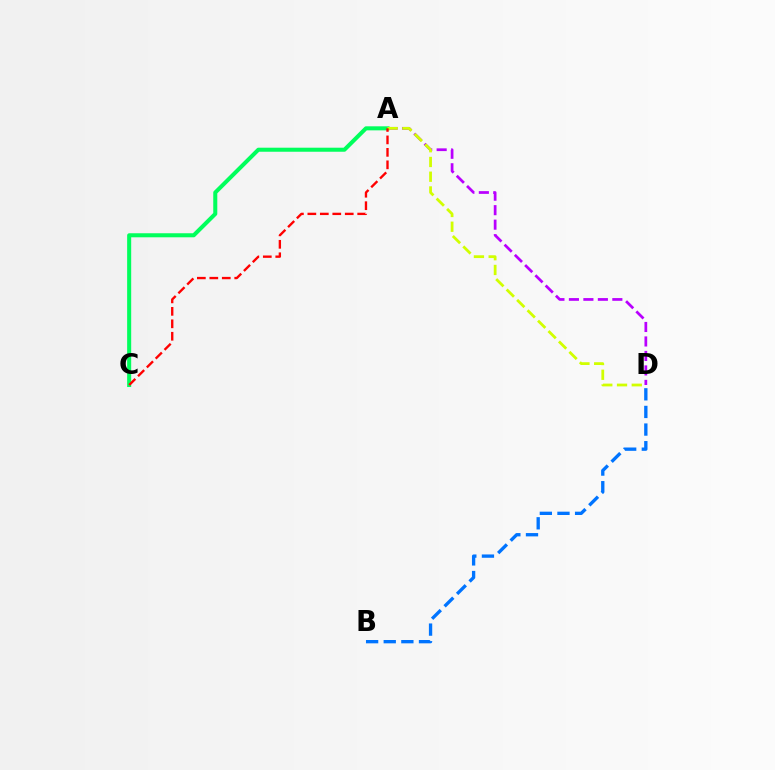{('A', 'D'): [{'color': '#b900ff', 'line_style': 'dashed', 'thickness': 1.97}, {'color': '#d1ff00', 'line_style': 'dashed', 'thickness': 2.0}], ('B', 'D'): [{'color': '#0074ff', 'line_style': 'dashed', 'thickness': 2.39}], ('A', 'C'): [{'color': '#00ff5c', 'line_style': 'solid', 'thickness': 2.91}, {'color': '#ff0000', 'line_style': 'dashed', 'thickness': 1.69}]}